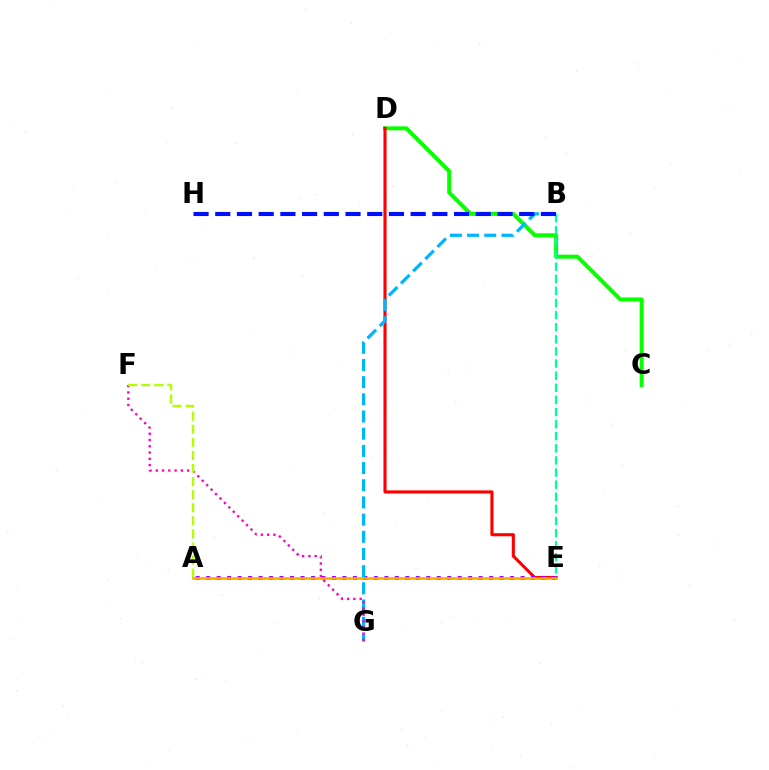{('C', 'D'): [{'color': '#08ff00', 'line_style': 'solid', 'thickness': 2.87}], ('D', 'E'): [{'color': '#ff0000', 'line_style': 'solid', 'thickness': 2.24}], ('A', 'E'): [{'color': '#9b00ff', 'line_style': 'dotted', 'thickness': 2.85}, {'color': '#ffa500', 'line_style': 'solid', 'thickness': 1.84}], ('B', 'G'): [{'color': '#00b5ff', 'line_style': 'dashed', 'thickness': 2.33}], ('F', 'G'): [{'color': '#ff00bd', 'line_style': 'dotted', 'thickness': 1.7}], ('B', 'E'): [{'color': '#00ff9d', 'line_style': 'dashed', 'thickness': 1.65}], ('A', 'F'): [{'color': '#b3ff00', 'line_style': 'dashed', 'thickness': 1.78}], ('B', 'H'): [{'color': '#0010ff', 'line_style': 'dashed', 'thickness': 2.95}]}